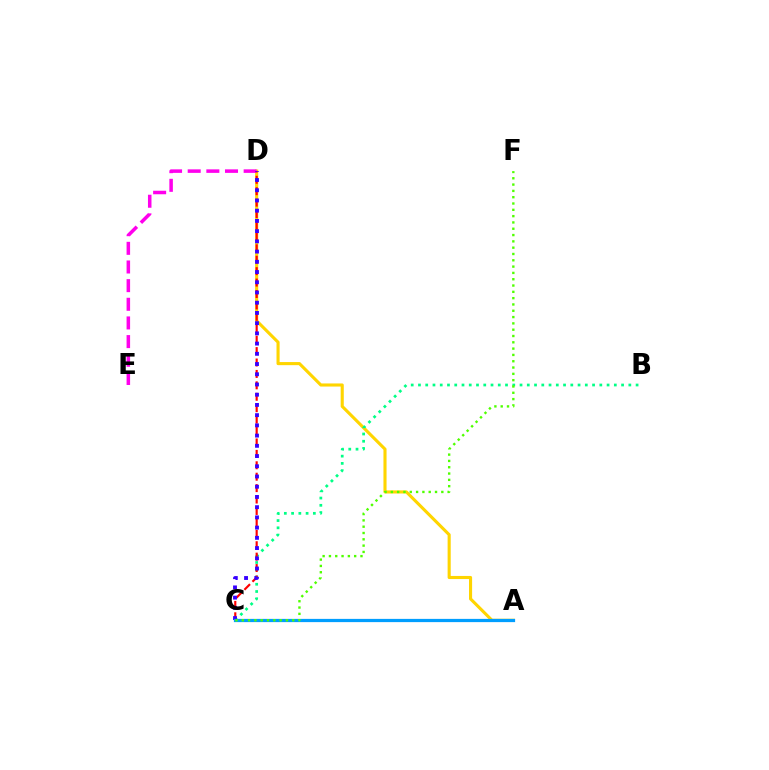{('A', 'D'): [{'color': '#ffd500', 'line_style': 'solid', 'thickness': 2.23}], ('B', 'C'): [{'color': '#00ff86', 'line_style': 'dotted', 'thickness': 1.97}], ('D', 'E'): [{'color': '#ff00ed', 'line_style': 'dashed', 'thickness': 2.53}], ('C', 'D'): [{'color': '#ff0000', 'line_style': 'dashed', 'thickness': 1.55}, {'color': '#3700ff', 'line_style': 'dotted', 'thickness': 2.78}], ('A', 'C'): [{'color': '#009eff', 'line_style': 'solid', 'thickness': 2.33}], ('C', 'F'): [{'color': '#4fff00', 'line_style': 'dotted', 'thickness': 1.71}]}